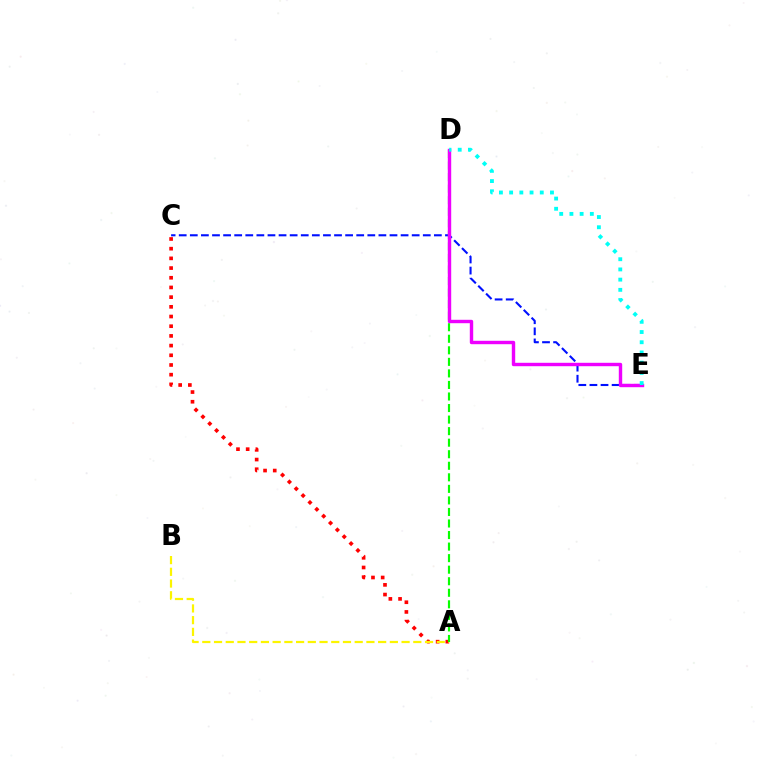{('C', 'E'): [{'color': '#0010ff', 'line_style': 'dashed', 'thickness': 1.51}], ('A', 'C'): [{'color': '#ff0000', 'line_style': 'dotted', 'thickness': 2.63}], ('A', 'B'): [{'color': '#fcf500', 'line_style': 'dashed', 'thickness': 1.59}], ('A', 'D'): [{'color': '#08ff00', 'line_style': 'dashed', 'thickness': 1.57}], ('D', 'E'): [{'color': '#ee00ff', 'line_style': 'solid', 'thickness': 2.45}, {'color': '#00fff6', 'line_style': 'dotted', 'thickness': 2.77}]}